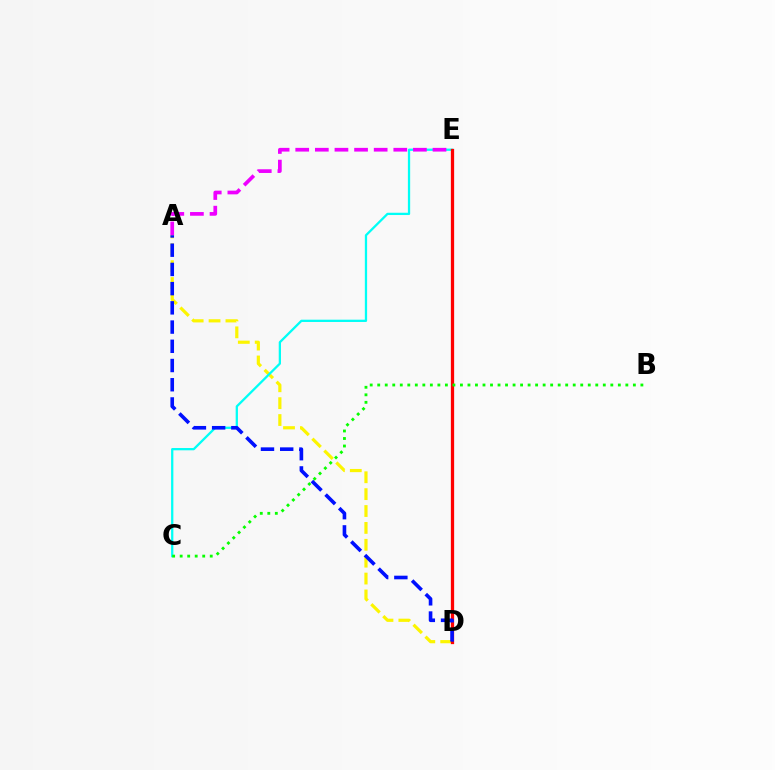{('A', 'D'): [{'color': '#fcf500', 'line_style': 'dashed', 'thickness': 2.29}, {'color': '#0010ff', 'line_style': 'dashed', 'thickness': 2.61}], ('C', 'E'): [{'color': '#00fff6', 'line_style': 'solid', 'thickness': 1.64}], ('A', 'E'): [{'color': '#ee00ff', 'line_style': 'dashed', 'thickness': 2.66}], ('D', 'E'): [{'color': '#ff0000', 'line_style': 'solid', 'thickness': 2.35}], ('B', 'C'): [{'color': '#08ff00', 'line_style': 'dotted', 'thickness': 2.04}]}